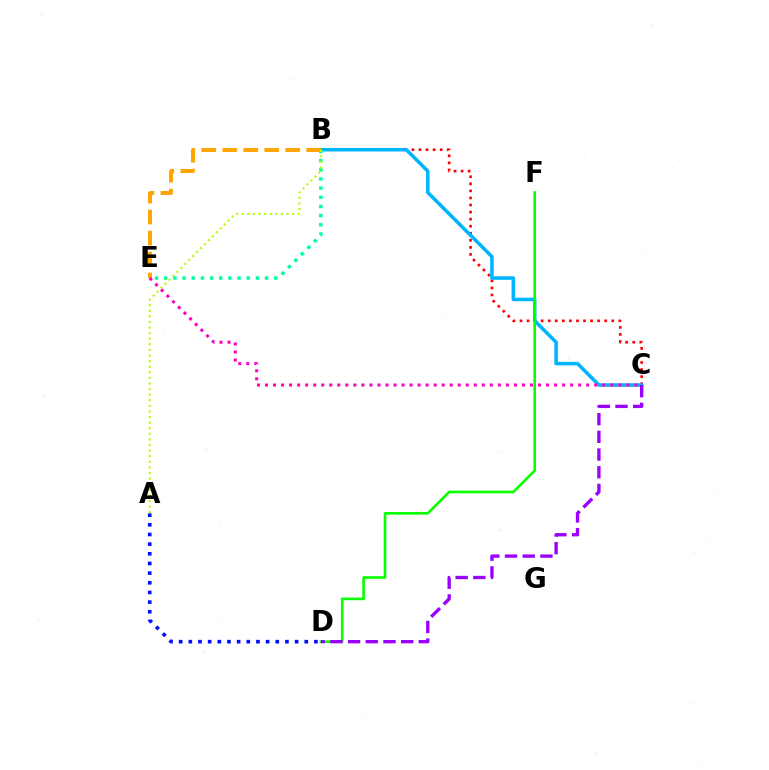{('B', 'C'): [{'color': '#ff0000', 'line_style': 'dotted', 'thickness': 1.92}, {'color': '#00b5ff', 'line_style': 'solid', 'thickness': 2.55}], ('A', 'D'): [{'color': '#0010ff', 'line_style': 'dotted', 'thickness': 2.63}], ('D', 'F'): [{'color': '#08ff00', 'line_style': 'solid', 'thickness': 1.89}], ('B', 'E'): [{'color': '#00ff9d', 'line_style': 'dotted', 'thickness': 2.49}, {'color': '#ffa500', 'line_style': 'dashed', 'thickness': 2.85}], ('C', 'E'): [{'color': '#ff00bd', 'line_style': 'dotted', 'thickness': 2.18}], ('C', 'D'): [{'color': '#9b00ff', 'line_style': 'dashed', 'thickness': 2.4}], ('A', 'B'): [{'color': '#b3ff00', 'line_style': 'dotted', 'thickness': 1.52}]}